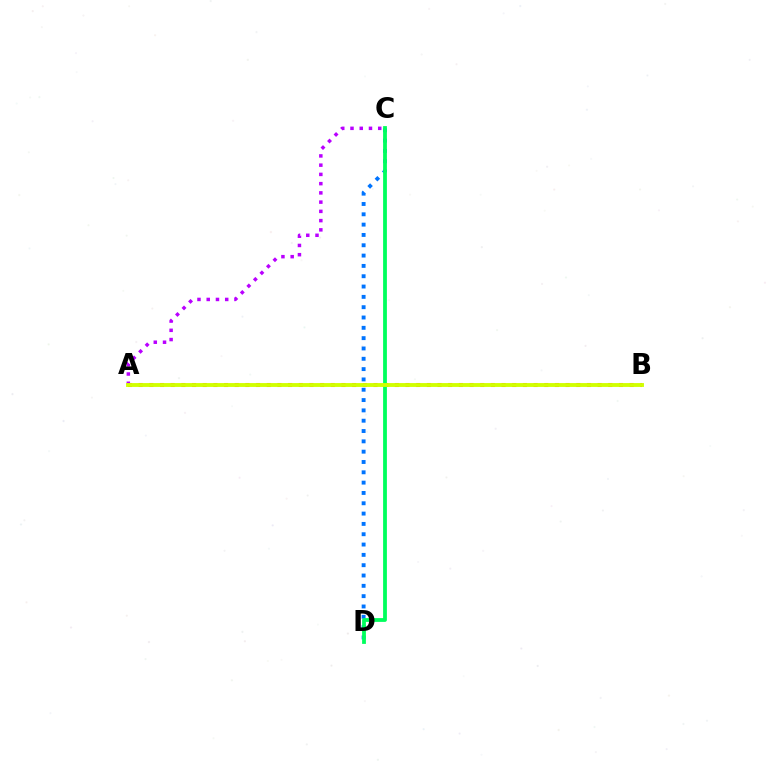{('C', 'D'): [{'color': '#0074ff', 'line_style': 'dotted', 'thickness': 2.8}, {'color': '#00ff5c', 'line_style': 'solid', 'thickness': 2.73}], ('A', 'B'): [{'color': '#ff0000', 'line_style': 'dotted', 'thickness': 2.9}, {'color': '#d1ff00', 'line_style': 'solid', 'thickness': 2.78}], ('A', 'C'): [{'color': '#b900ff', 'line_style': 'dotted', 'thickness': 2.51}]}